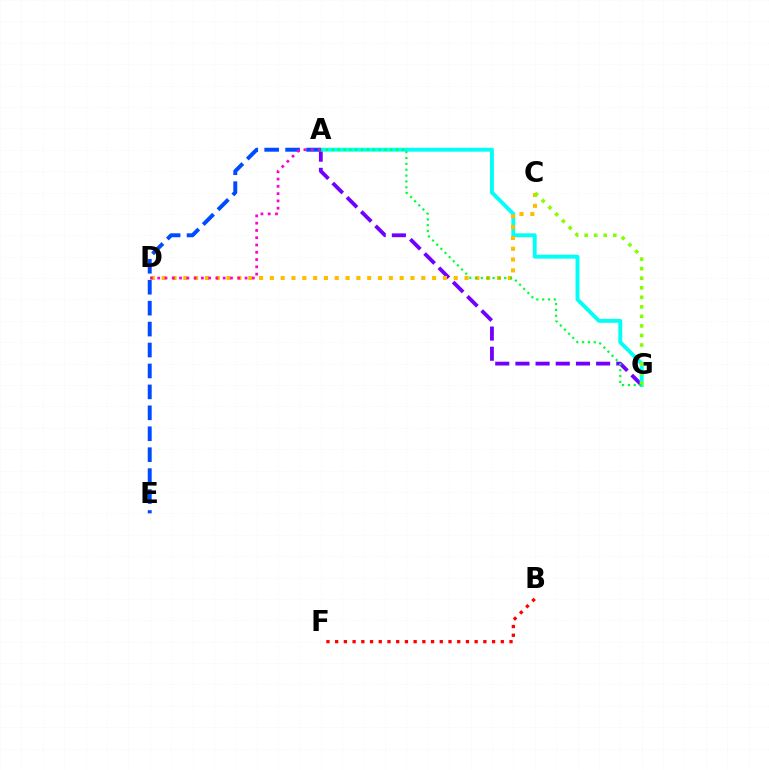{('A', 'G'): [{'color': '#7200ff', 'line_style': 'dashed', 'thickness': 2.74}, {'color': '#00fff6', 'line_style': 'solid', 'thickness': 2.8}, {'color': '#00ff39', 'line_style': 'dotted', 'thickness': 1.59}], ('C', 'D'): [{'color': '#ffbd00', 'line_style': 'dotted', 'thickness': 2.94}], ('C', 'G'): [{'color': '#84ff00', 'line_style': 'dotted', 'thickness': 2.59}], ('B', 'F'): [{'color': '#ff0000', 'line_style': 'dotted', 'thickness': 2.37}], ('A', 'E'): [{'color': '#004bff', 'line_style': 'dashed', 'thickness': 2.84}], ('A', 'D'): [{'color': '#ff00cf', 'line_style': 'dotted', 'thickness': 1.98}]}